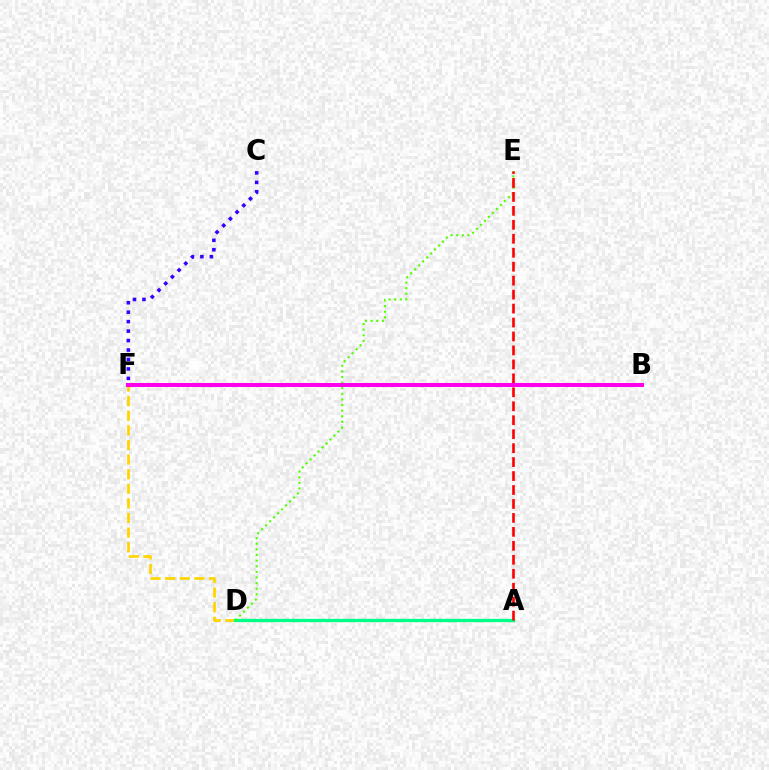{('C', 'F'): [{'color': '#3700ff', 'line_style': 'dotted', 'thickness': 2.57}], ('D', 'F'): [{'color': '#ffd500', 'line_style': 'dashed', 'thickness': 1.98}], ('A', 'D'): [{'color': '#00ff86', 'line_style': 'solid', 'thickness': 2.39}], ('D', 'E'): [{'color': '#4fff00', 'line_style': 'dotted', 'thickness': 1.53}], ('A', 'E'): [{'color': '#ff0000', 'line_style': 'dashed', 'thickness': 1.9}], ('B', 'F'): [{'color': '#009eff', 'line_style': 'solid', 'thickness': 2.1}, {'color': '#ff00ed', 'line_style': 'solid', 'thickness': 2.89}]}